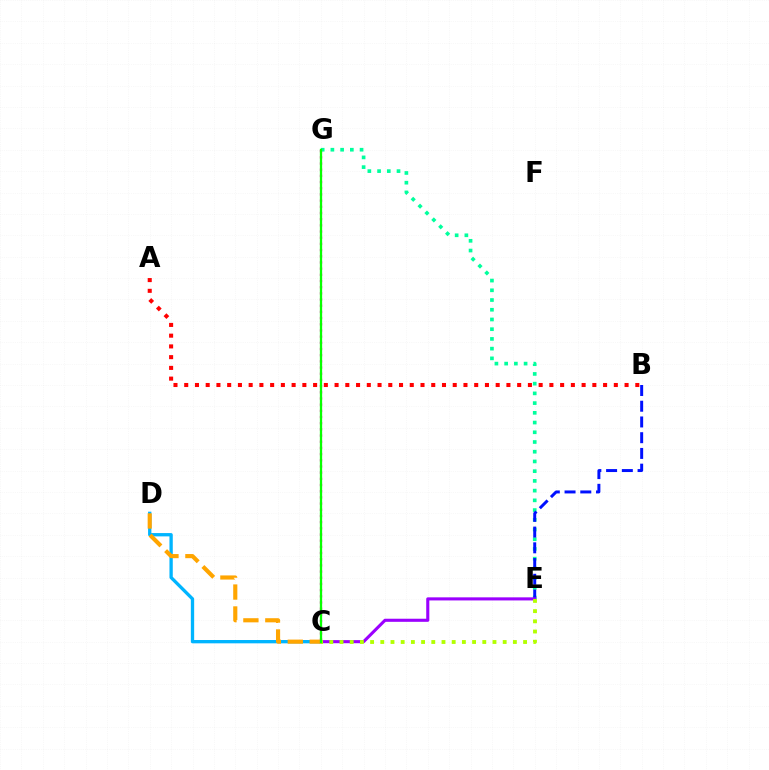{('A', 'B'): [{'color': '#ff0000', 'line_style': 'dotted', 'thickness': 2.92}], ('C', 'G'): [{'color': '#ff00bd', 'line_style': 'dotted', 'thickness': 1.68}, {'color': '#08ff00', 'line_style': 'solid', 'thickness': 1.65}], ('C', 'D'): [{'color': '#00b5ff', 'line_style': 'solid', 'thickness': 2.39}, {'color': '#ffa500', 'line_style': 'dashed', 'thickness': 2.98}], ('E', 'G'): [{'color': '#00ff9d', 'line_style': 'dotted', 'thickness': 2.64}], ('B', 'E'): [{'color': '#0010ff', 'line_style': 'dashed', 'thickness': 2.14}], ('C', 'E'): [{'color': '#9b00ff', 'line_style': 'solid', 'thickness': 2.23}, {'color': '#b3ff00', 'line_style': 'dotted', 'thickness': 2.77}]}